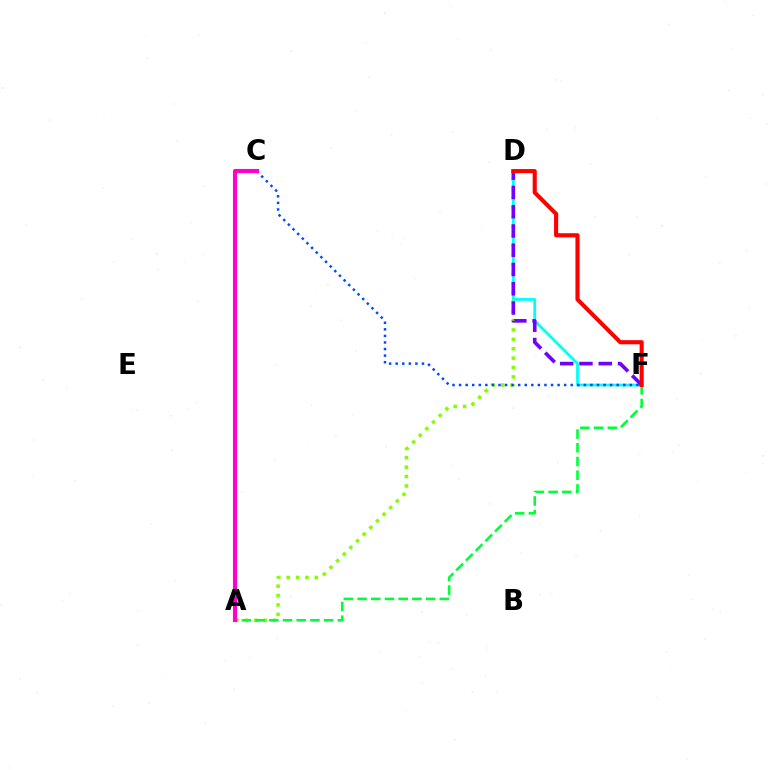{('A', 'D'): [{'color': '#84ff00', 'line_style': 'dotted', 'thickness': 2.55}], ('D', 'F'): [{'color': '#00fff6', 'line_style': 'solid', 'thickness': 1.98}, {'color': '#7200ff', 'line_style': 'dashed', 'thickness': 2.62}, {'color': '#ff0000', 'line_style': 'solid', 'thickness': 2.96}], ('C', 'F'): [{'color': '#004bff', 'line_style': 'dotted', 'thickness': 1.78}], ('A', 'F'): [{'color': '#00ff39', 'line_style': 'dashed', 'thickness': 1.86}], ('A', 'C'): [{'color': '#ffbd00', 'line_style': 'solid', 'thickness': 2.14}, {'color': '#ff00cf', 'line_style': 'solid', 'thickness': 2.96}]}